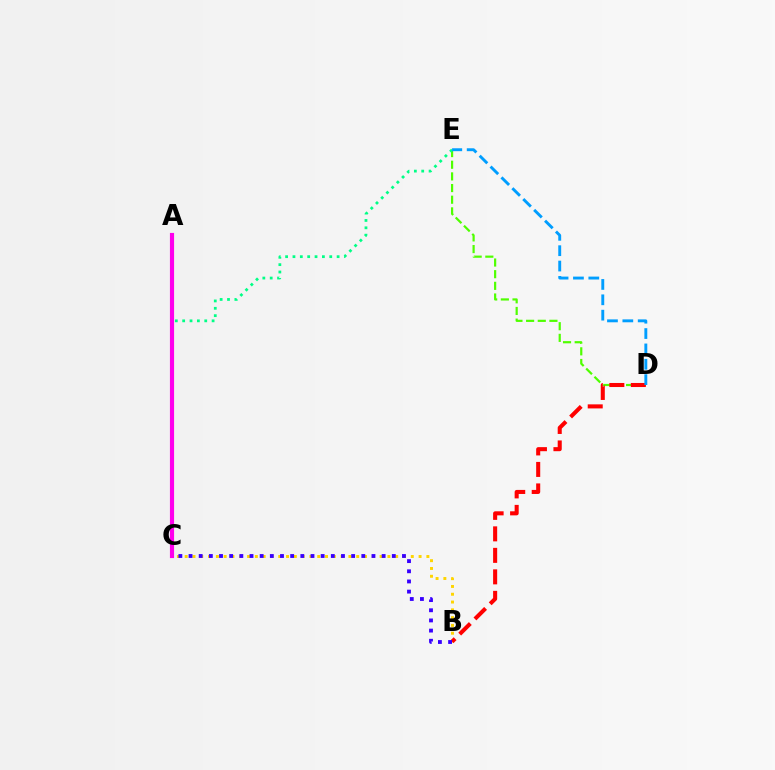{('D', 'E'): [{'color': '#4fff00', 'line_style': 'dashed', 'thickness': 1.58}, {'color': '#009eff', 'line_style': 'dashed', 'thickness': 2.09}], ('B', 'C'): [{'color': '#ffd500', 'line_style': 'dotted', 'thickness': 2.12}, {'color': '#3700ff', 'line_style': 'dotted', 'thickness': 2.76}], ('B', 'D'): [{'color': '#ff0000', 'line_style': 'dashed', 'thickness': 2.92}], ('C', 'E'): [{'color': '#00ff86', 'line_style': 'dotted', 'thickness': 2.0}], ('A', 'C'): [{'color': '#ff00ed', 'line_style': 'solid', 'thickness': 2.98}]}